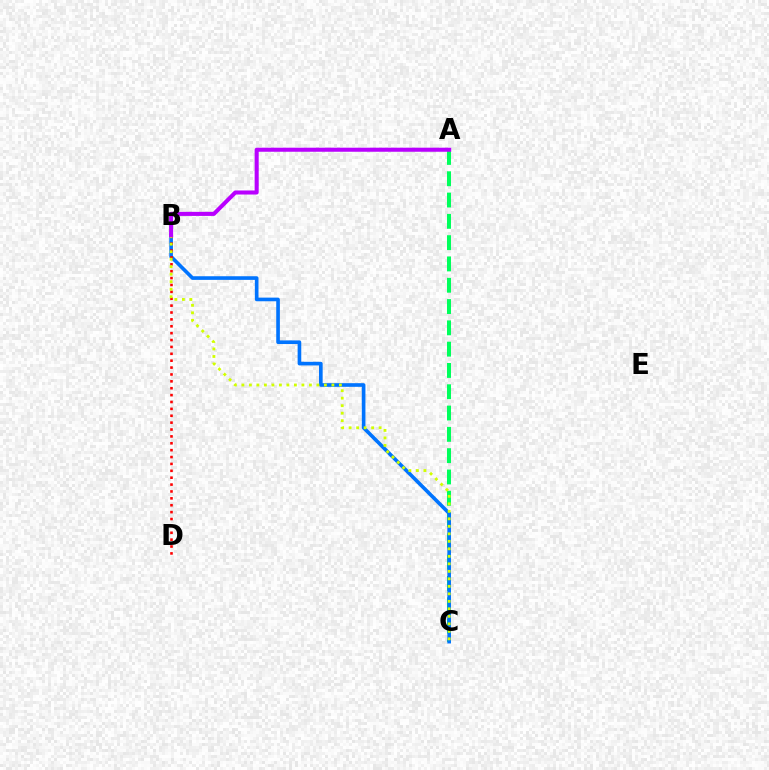{('A', 'C'): [{'color': '#00ff5c', 'line_style': 'dashed', 'thickness': 2.89}], ('B', 'C'): [{'color': '#0074ff', 'line_style': 'solid', 'thickness': 2.62}, {'color': '#d1ff00', 'line_style': 'dotted', 'thickness': 2.04}], ('B', 'D'): [{'color': '#ff0000', 'line_style': 'dotted', 'thickness': 1.87}], ('A', 'B'): [{'color': '#b900ff', 'line_style': 'solid', 'thickness': 2.92}]}